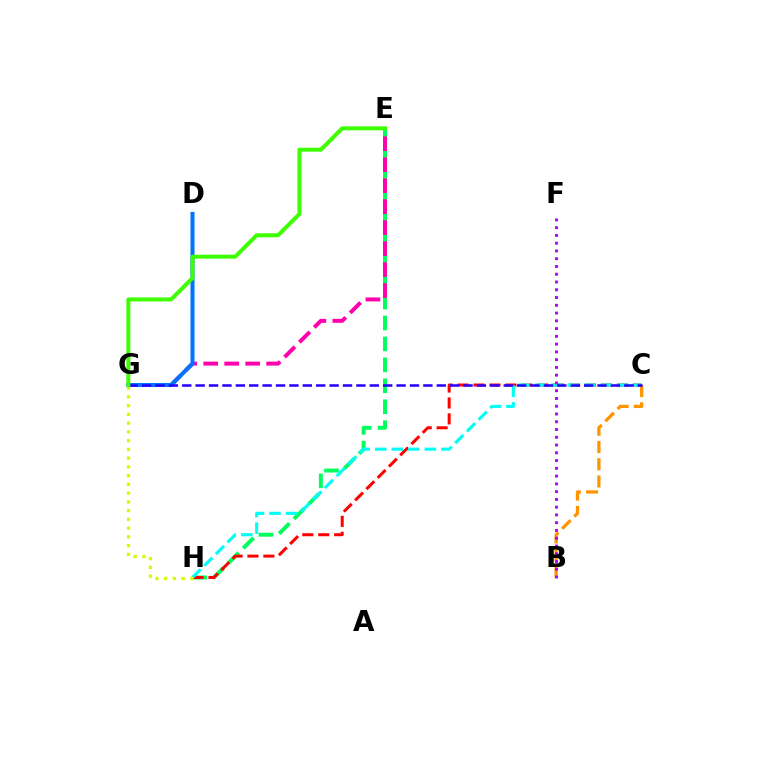{('E', 'H'): [{'color': '#00ff5c', 'line_style': 'dashed', 'thickness': 2.85}], ('C', 'H'): [{'color': '#ff0000', 'line_style': 'dashed', 'thickness': 2.16}, {'color': '#00fff6', 'line_style': 'dashed', 'thickness': 2.25}], ('E', 'G'): [{'color': '#ff00ac', 'line_style': 'dashed', 'thickness': 2.85}, {'color': '#3dff00', 'line_style': 'solid', 'thickness': 2.86}], ('B', 'C'): [{'color': '#ff9400', 'line_style': 'dashed', 'thickness': 2.34}], ('G', 'H'): [{'color': '#d1ff00', 'line_style': 'dotted', 'thickness': 2.38}], ('D', 'G'): [{'color': '#0074ff', 'line_style': 'solid', 'thickness': 2.9}], ('C', 'G'): [{'color': '#2500ff', 'line_style': 'dashed', 'thickness': 1.82}], ('B', 'F'): [{'color': '#b900ff', 'line_style': 'dotted', 'thickness': 2.11}]}